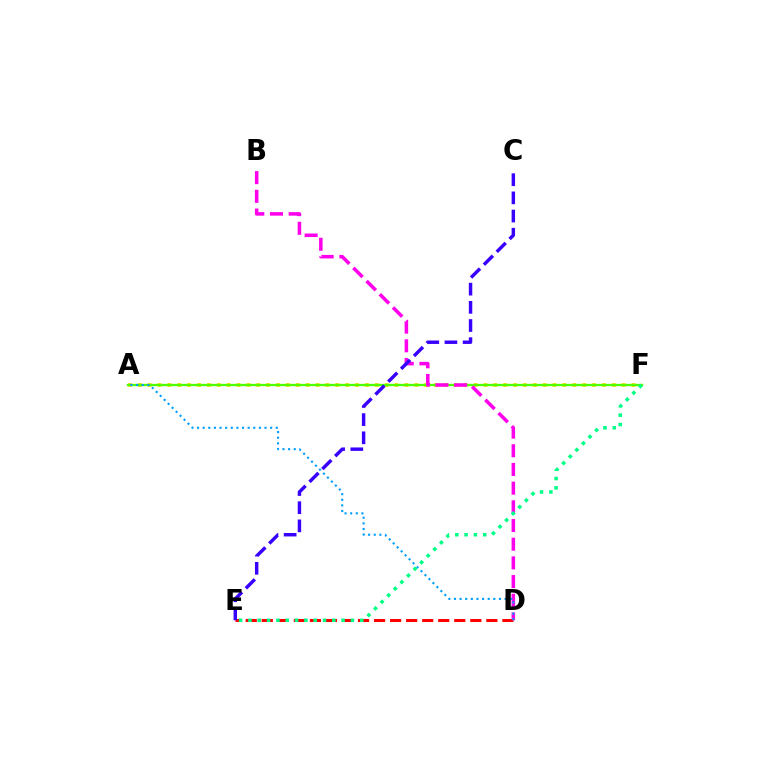{('A', 'F'): [{'color': '#ffd500', 'line_style': 'dotted', 'thickness': 2.68}, {'color': '#4fff00', 'line_style': 'solid', 'thickness': 1.67}], ('D', 'E'): [{'color': '#ff0000', 'line_style': 'dashed', 'thickness': 2.18}], ('B', 'D'): [{'color': '#ff00ed', 'line_style': 'dashed', 'thickness': 2.54}], ('A', 'D'): [{'color': '#009eff', 'line_style': 'dotted', 'thickness': 1.53}], ('C', 'E'): [{'color': '#3700ff', 'line_style': 'dashed', 'thickness': 2.47}], ('E', 'F'): [{'color': '#00ff86', 'line_style': 'dotted', 'thickness': 2.53}]}